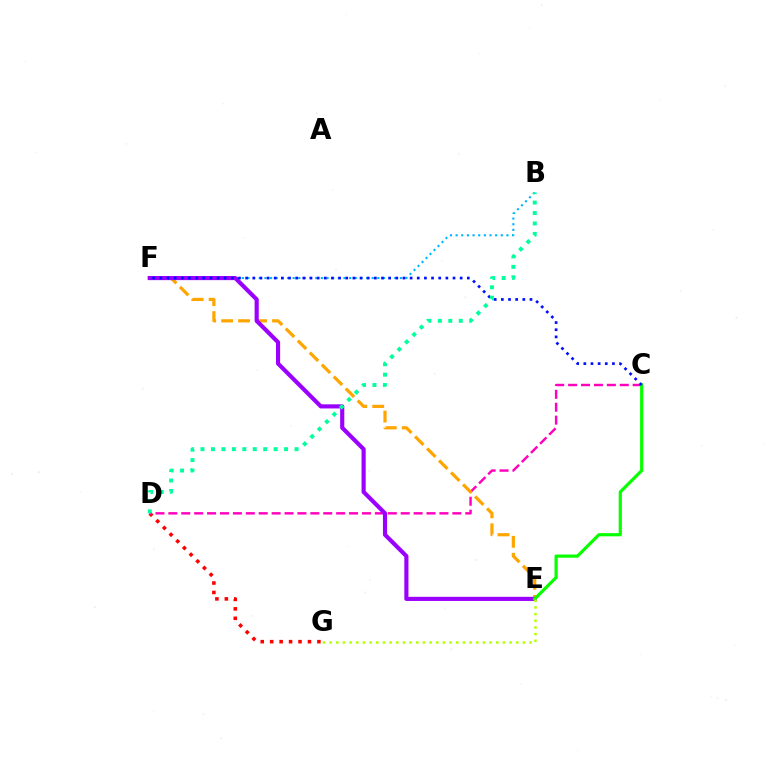{('D', 'G'): [{'color': '#ff0000', 'line_style': 'dotted', 'thickness': 2.57}], ('C', 'D'): [{'color': '#ff00bd', 'line_style': 'dashed', 'thickness': 1.75}], ('E', 'F'): [{'color': '#ffa500', 'line_style': 'dashed', 'thickness': 2.3}, {'color': '#9b00ff', 'line_style': 'solid', 'thickness': 2.98}], ('B', 'F'): [{'color': '#00b5ff', 'line_style': 'dotted', 'thickness': 1.53}], ('C', 'E'): [{'color': '#08ff00', 'line_style': 'solid', 'thickness': 2.29}], ('C', 'F'): [{'color': '#0010ff', 'line_style': 'dotted', 'thickness': 1.94}], ('B', 'D'): [{'color': '#00ff9d', 'line_style': 'dotted', 'thickness': 2.84}], ('E', 'G'): [{'color': '#b3ff00', 'line_style': 'dotted', 'thickness': 1.81}]}